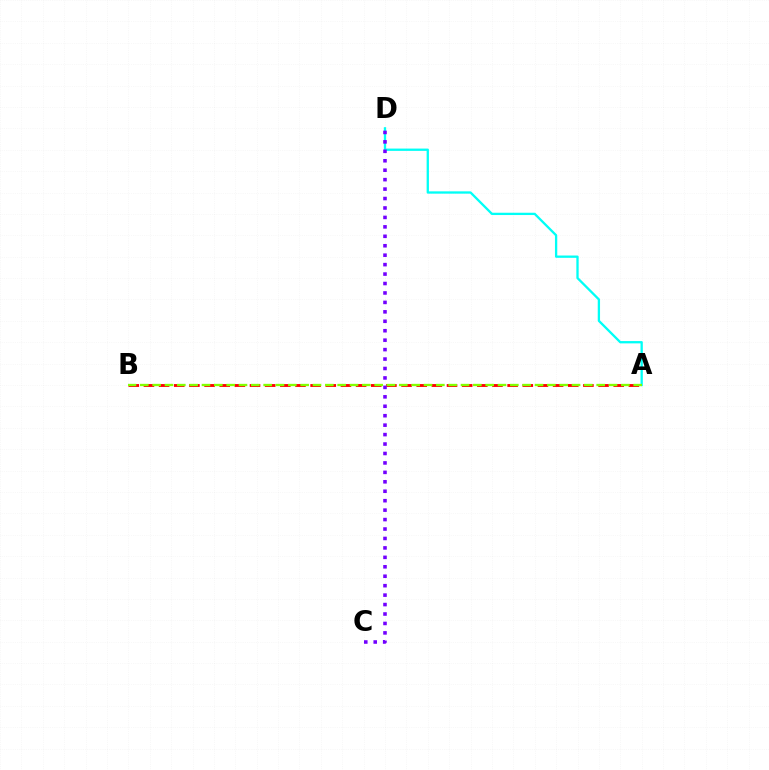{('A', 'B'): [{'color': '#ff0000', 'line_style': 'dashed', 'thickness': 2.06}, {'color': '#84ff00', 'line_style': 'dashed', 'thickness': 1.68}], ('A', 'D'): [{'color': '#00fff6', 'line_style': 'solid', 'thickness': 1.66}], ('C', 'D'): [{'color': '#7200ff', 'line_style': 'dotted', 'thickness': 2.57}]}